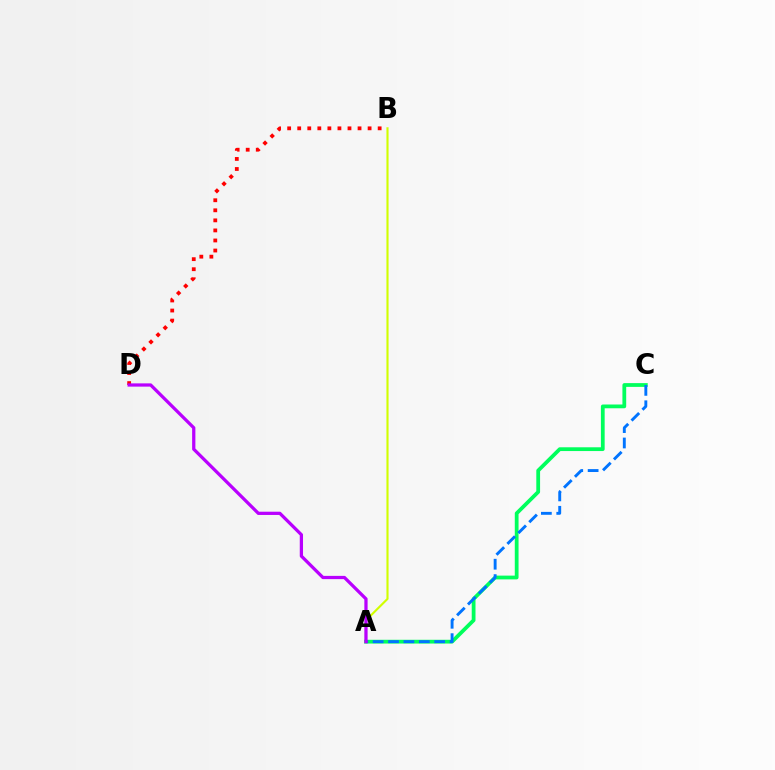{('B', 'D'): [{'color': '#ff0000', 'line_style': 'dotted', 'thickness': 2.73}], ('A', 'C'): [{'color': '#00ff5c', 'line_style': 'solid', 'thickness': 2.71}, {'color': '#0074ff', 'line_style': 'dashed', 'thickness': 2.09}], ('A', 'B'): [{'color': '#d1ff00', 'line_style': 'solid', 'thickness': 1.54}], ('A', 'D'): [{'color': '#b900ff', 'line_style': 'solid', 'thickness': 2.34}]}